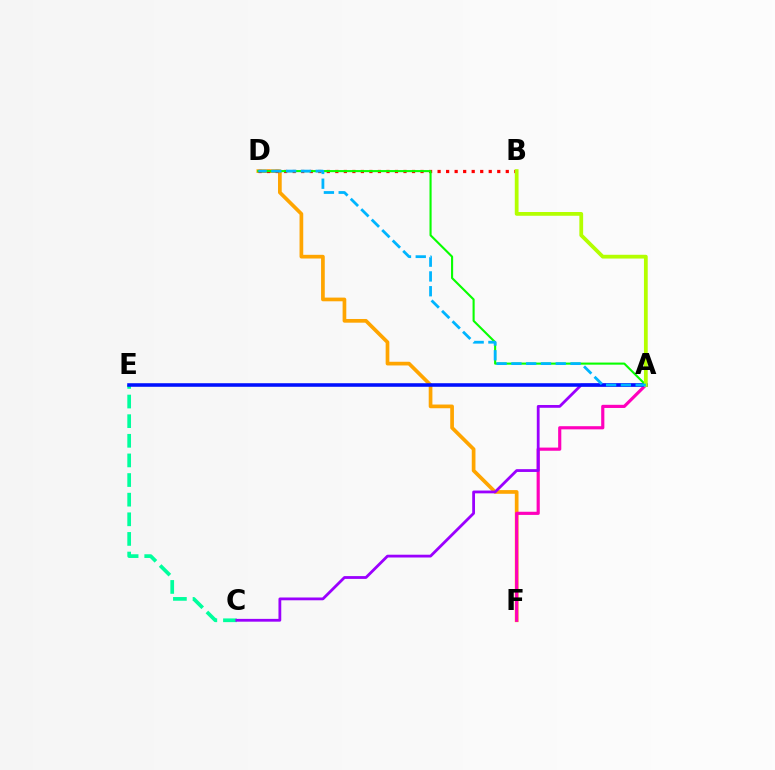{('C', 'E'): [{'color': '#00ff9d', 'line_style': 'dashed', 'thickness': 2.67}], ('D', 'F'): [{'color': '#ffa500', 'line_style': 'solid', 'thickness': 2.66}], ('B', 'D'): [{'color': '#ff0000', 'line_style': 'dotted', 'thickness': 2.32}], ('A', 'F'): [{'color': '#ff00bd', 'line_style': 'solid', 'thickness': 2.27}], ('A', 'C'): [{'color': '#9b00ff', 'line_style': 'solid', 'thickness': 2.01}], ('A', 'E'): [{'color': '#0010ff', 'line_style': 'solid', 'thickness': 2.56}], ('A', 'D'): [{'color': '#08ff00', 'line_style': 'solid', 'thickness': 1.52}, {'color': '#00b5ff', 'line_style': 'dashed', 'thickness': 2.01}], ('A', 'B'): [{'color': '#b3ff00', 'line_style': 'solid', 'thickness': 2.71}]}